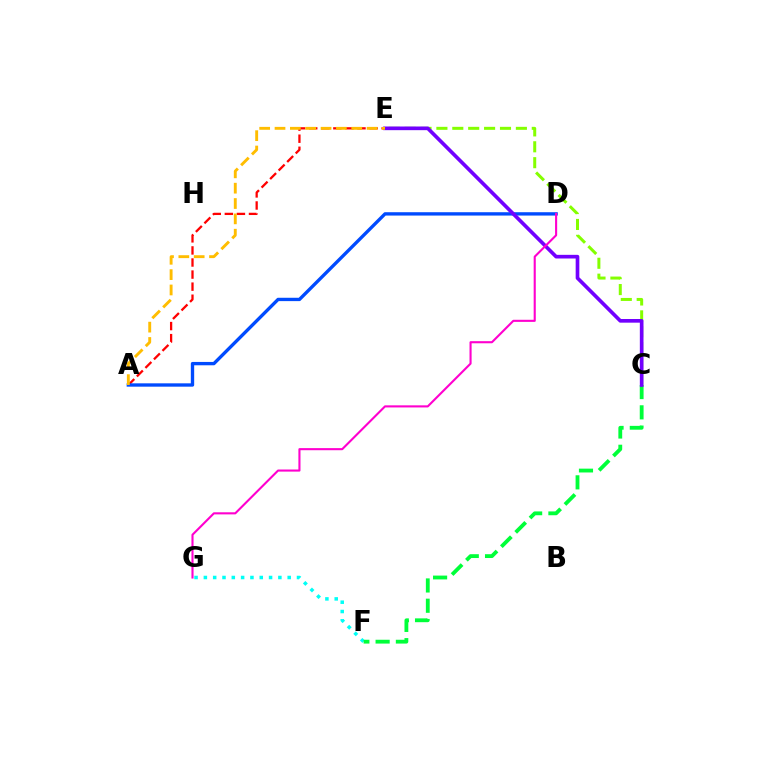{('C', 'E'): [{'color': '#84ff00', 'line_style': 'dashed', 'thickness': 2.16}, {'color': '#7200ff', 'line_style': 'solid', 'thickness': 2.64}], ('A', 'E'): [{'color': '#ff0000', 'line_style': 'dashed', 'thickness': 1.64}, {'color': '#ffbd00', 'line_style': 'dashed', 'thickness': 2.08}], ('A', 'D'): [{'color': '#004bff', 'line_style': 'solid', 'thickness': 2.41}], ('F', 'G'): [{'color': '#00fff6', 'line_style': 'dotted', 'thickness': 2.53}], ('C', 'F'): [{'color': '#00ff39', 'line_style': 'dashed', 'thickness': 2.75}], ('D', 'G'): [{'color': '#ff00cf', 'line_style': 'solid', 'thickness': 1.52}]}